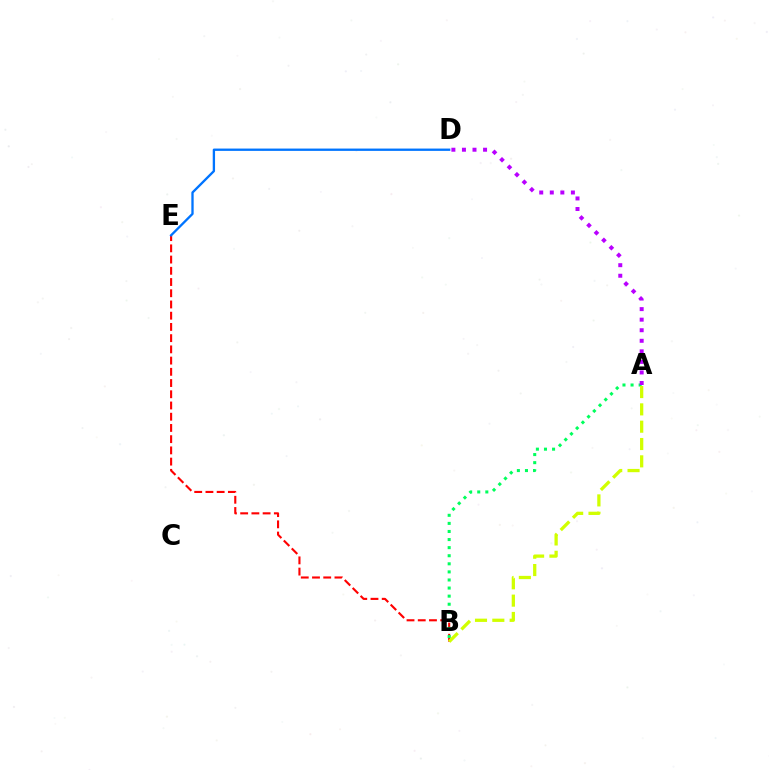{('B', 'E'): [{'color': '#ff0000', 'line_style': 'dashed', 'thickness': 1.52}], ('A', 'B'): [{'color': '#00ff5c', 'line_style': 'dotted', 'thickness': 2.2}, {'color': '#d1ff00', 'line_style': 'dashed', 'thickness': 2.35}], ('A', 'D'): [{'color': '#b900ff', 'line_style': 'dotted', 'thickness': 2.87}], ('D', 'E'): [{'color': '#0074ff', 'line_style': 'solid', 'thickness': 1.67}]}